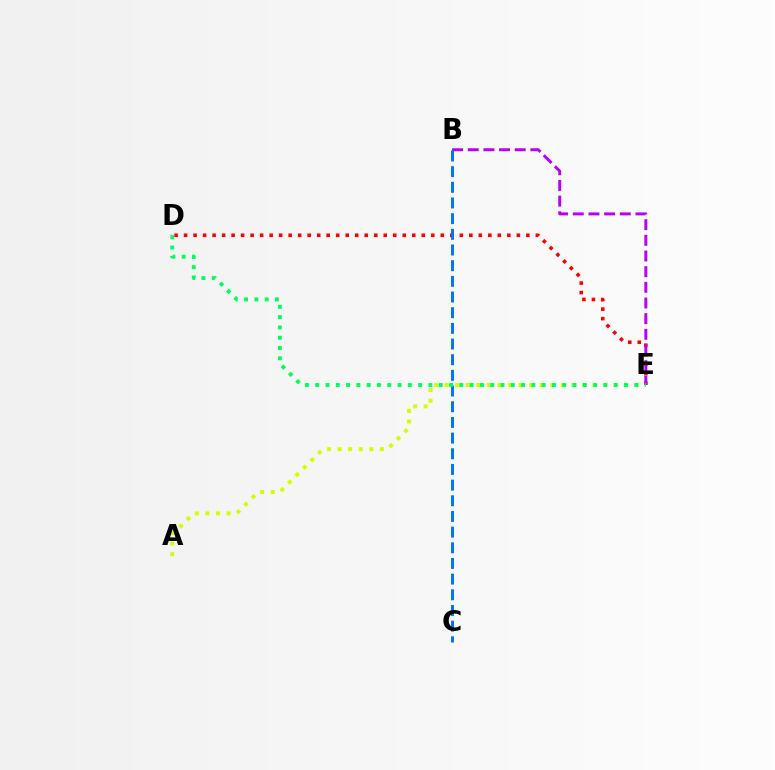{('A', 'E'): [{'color': '#d1ff00', 'line_style': 'dotted', 'thickness': 2.87}], ('D', 'E'): [{'color': '#ff0000', 'line_style': 'dotted', 'thickness': 2.58}, {'color': '#00ff5c', 'line_style': 'dotted', 'thickness': 2.8}], ('B', 'E'): [{'color': '#b900ff', 'line_style': 'dashed', 'thickness': 2.13}], ('B', 'C'): [{'color': '#0074ff', 'line_style': 'dashed', 'thickness': 2.13}]}